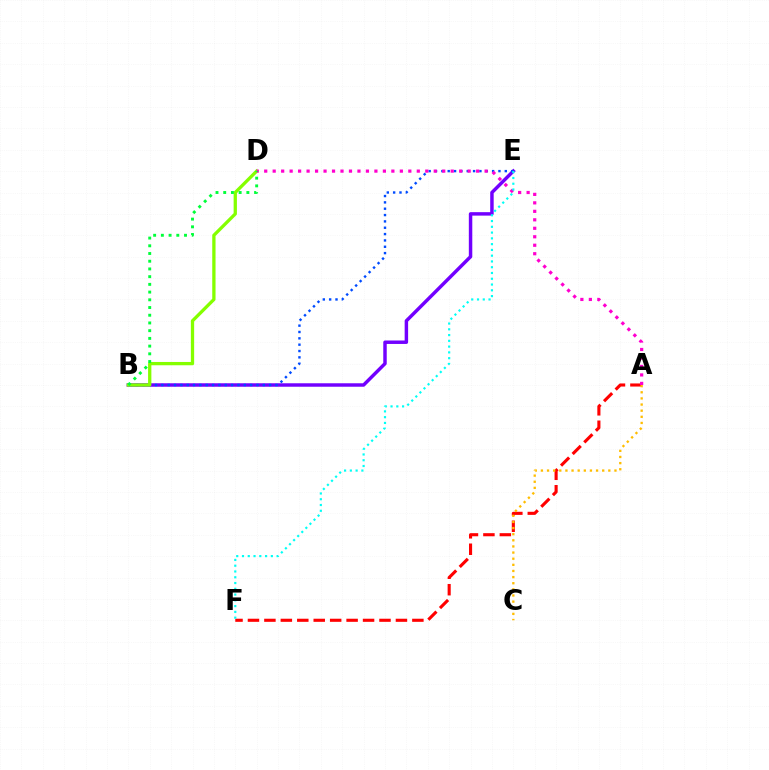{('A', 'F'): [{'color': '#ff0000', 'line_style': 'dashed', 'thickness': 2.23}], ('B', 'E'): [{'color': '#7200ff', 'line_style': 'solid', 'thickness': 2.49}, {'color': '#004bff', 'line_style': 'dotted', 'thickness': 1.72}], ('B', 'D'): [{'color': '#84ff00', 'line_style': 'solid', 'thickness': 2.37}, {'color': '#00ff39', 'line_style': 'dotted', 'thickness': 2.1}], ('A', 'D'): [{'color': '#ff00cf', 'line_style': 'dotted', 'thickness': 2.3}], ('E', 'F'): [{'color': '#00fff6', 'line_style': 'dotted', 'thickness': 1.57}], ('A', 'C'): [{'color': '#ffbd00', 'line_style': 'dotted', 'thickness': 1.67}]}